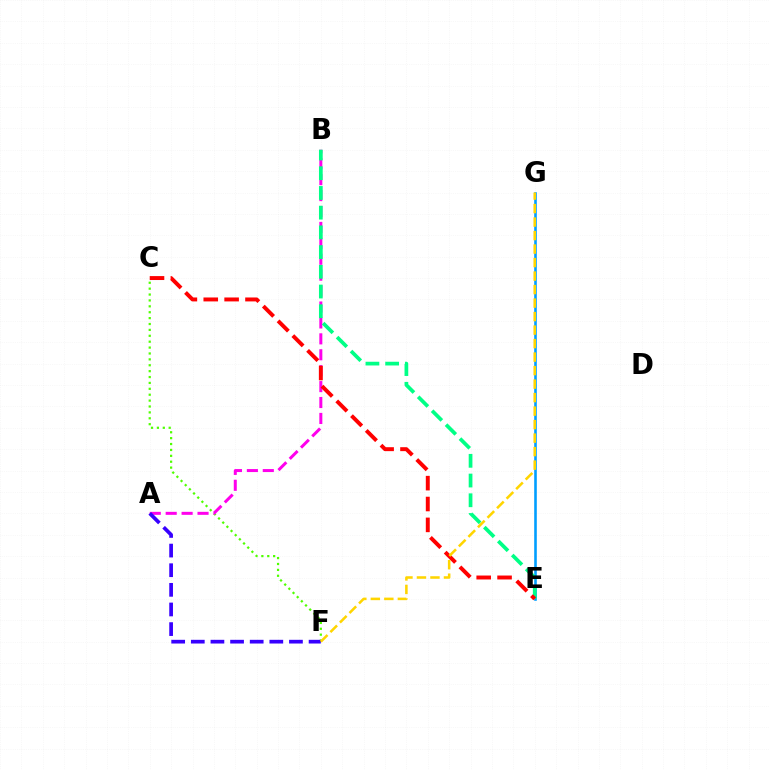{('C', 'F'): [{'color': '#4fff00', 'line_style': 'dotted', 'thickness': 1.6}], ('E', 'G'): [{'color': '#009eff', 'line_style': 'solid', 'thickness': 1.87}], ('A', 'B'): [{'color': '#ff00ed', 'line_style': 'dashed', 'thickness': 2.16}], ('A', 'F'): [{'color': '#3700ff', 'line_style': 'dashed', 'thickness': 2.67}], ('B', 'E'): [{'color': '#00ff86', 'line_style': 'dashed', 'thickness': 2.68}], ('C', 'E'): [{'color': '#ff0000', 'line_style': 'dashed', 'thickness': 2.83}], ('F', 'G'): [{'color': '#ffd500', 'line_style': 'dashed', 'thickness': 1.83}]}